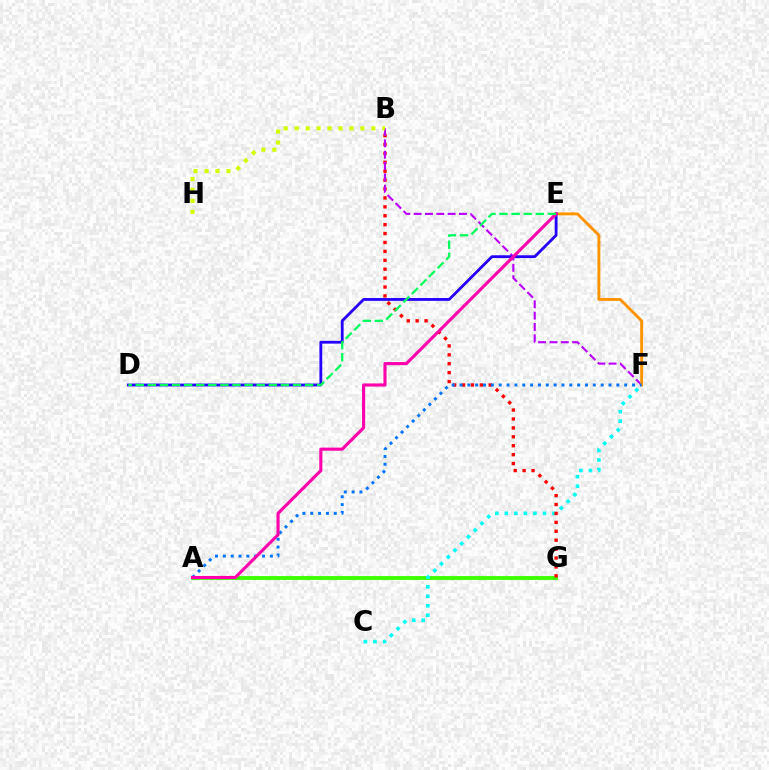{('A', 'G'): [{'color': '#3dff00', 'line_style': 'solid', 'thickness': 2.79}], ('C', 'F'): [{'color': '#00fff6', 'line_style': 'dotted', 'thickness': 2.59}], ('B', 'G'): [{'color': '#ff0000', 'line_style': 'dotted', 'thickness': 2.42}], ('B', 'F'): [{'color': '#b900ff', 'line_style': 'dashed', 'thickness': 1.54}], ('E', 'F'): [{'color': '#ff9400', 'line_style': 'solid', 'thickness': 2.1}], ('A', 'F'): [{'color': '#0074ff', 'line_style': 'dotted', 'thickness': 2.13}], ('D', 'E'): [{'color': '#2500ff', 'line_style': 'solid', 'thickness': 2.02}, {'color': '#00ff5c', 'line_style': 'dashed', 'thickness': 1.64}], ('A', 'E'): [{'color': '#ff00ac', 'line_style': 'solid', 'thickness': 2.24}], ('B', 'H'): [{'color': '#d1ff00', 'line_style': 'dotted', 'thickness': 2.97}]}